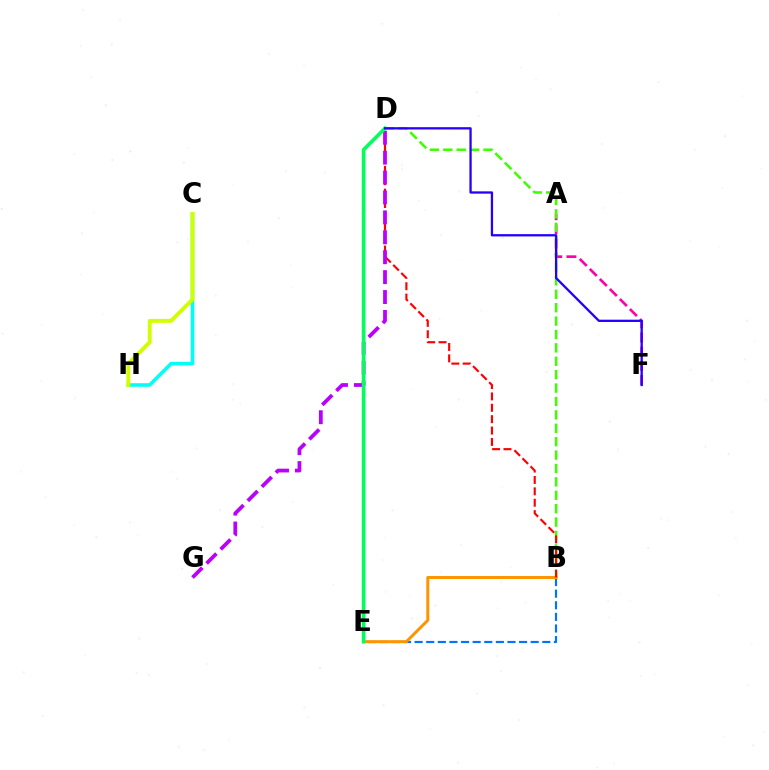{('C', 'H'): [{'color': '#00fff6', 'line_style': 'solid', 'thickness': 2.57}, {'color': '#d1ff00', 'line_style': 'solid', 'thickness': 2.8}], ('A', 'F'): [{'color': '#ff00ac', 'line_style': 'dashed', 'thickness': 1.93}], ('B', 'E'): [{'color': '#0074ff', 'line_style': 'dashed', 'thickness': 1.58}, {'color': '#ff9400', 'line_style': 'solid', 'thickness': 2.14}], ('B', 'D'): [{'color': '#3dff00', 'line_style': 'dashed', 'thickness': 1.82}, {'color': '#ff0000', 'line_style': 'dashed', 'thickness': 1.55}], ('D', 'G'): [{'color': '#b900ff', 'line_style': 'dashed', 'thickness': 2.7}], ('D', 'E'): [{'color': '#00ff5c', 'line_style': 'solid', 'thickness': 2.6}], ('D', 'F'): [{'color': '#2500ff', 'line_style': 'solid', 'thickness': 1.65}]}